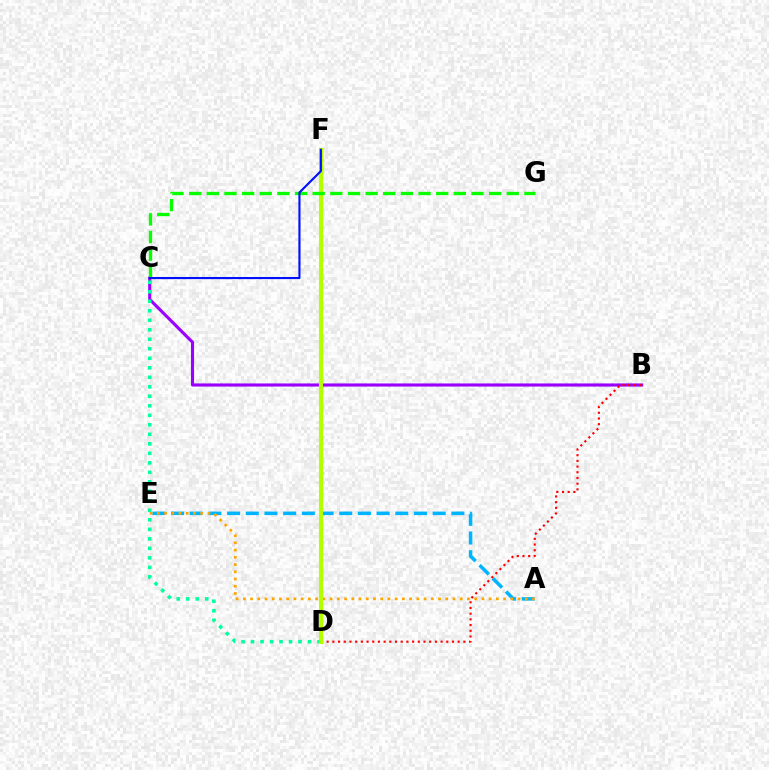{('A', 'E'): [{'color': '#00b5ff', 'line_style': 'dashed', 'thickness': 2.54}, {'color': '#ffa500', 'line_style': 'dotted', 'thickness': 1.96}], ('B', 'C'): [{'color': '#9b00ff', 'line_style': 'solid', 'thickness': 2.25}], ('D', 'F'): [{'color': '#ff00bd', 'line_style': 'dashed', 'thickness': 2.28}, {'color': '#b3ff00', 'line_style': 'solid', 'thickness': 2.96}], ('C', 'D'): [{'color': '#00ff9d', 'line_style': 'dotted', 'thickness': 2.58}], ('B', 'D'): [{'color': '#ff0000', 'line_style': 'dotted', 'thickness': 1.55}], ('C', 'G'): [{'color': '#08ff00', 'line_style': 'dashed', 'thickness': 2.4}], ('C', 'F'): [{'color': '#0010ff', 'line_style': 'solid', 'thickness': 1.54}]}